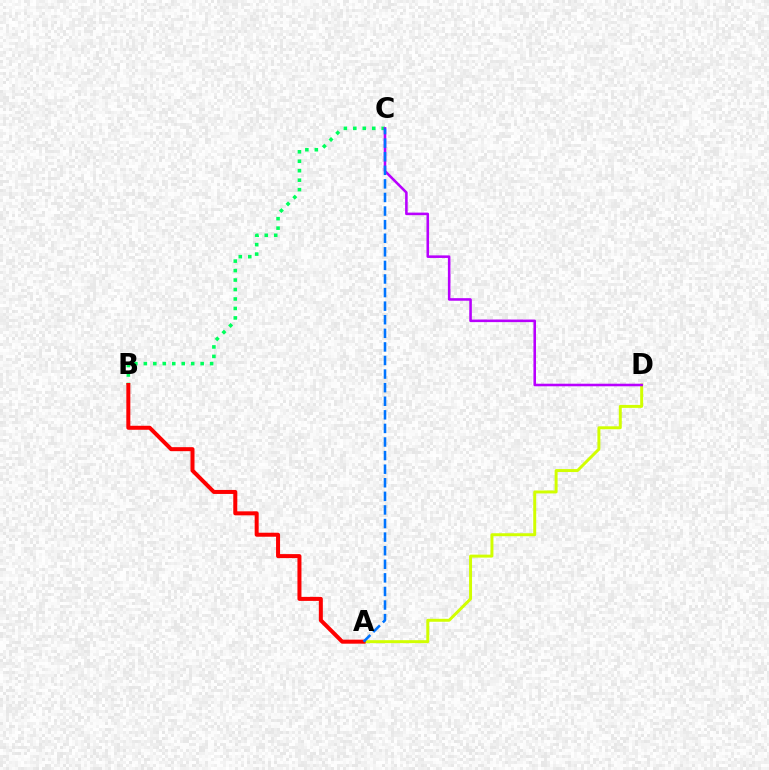{('A', 'D'): [{'color': '#d1ff00', 'line_style': 'solid', 'thickness': 2.13}], ('B', 'C'): [{'color': '#00ff5c', 'line_style': 'dotted', 'thickness': 2.57}], ('C', 'D'): [{'color': '#b900ff', 'line_style': 'solid', 'thickness': 1.85}], ('A', 'B'): [{'color': '#ff0000', 'line_style': 'solid', 'thickness': 2.89}], ('A', 'C'): [{'color': '#0074ff', 'line_style': 'dashed', 'thickness': 1.85}]}